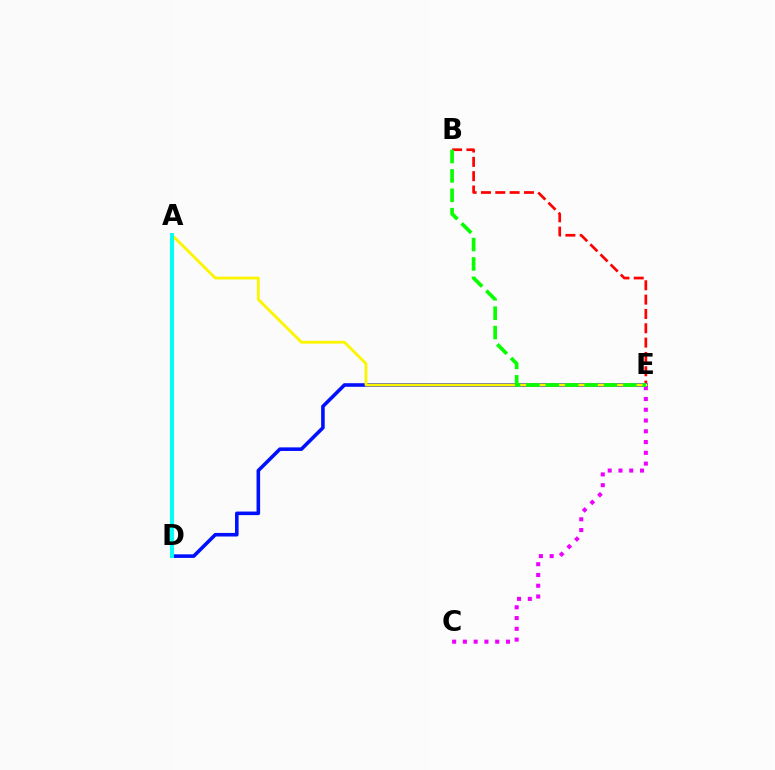{('C', 'E'): [{'color': '#ee00ff', 'line_style': 'dotted', 'thickness': 2.93}], ('B', 'E'): [{'color': '#ff0000', 'line_style': 'dashed', 'thickness': 1.95}, {'color': '#08ff00', 'line_style': 'dashed', 'thickness': 2.64}], ('D', 'E'): [{'color': '#0010ff', 'line_style': 'solid', 'thickness': 2.58}], ('A', 'E'): [{'color': '#fcf500', 'line_style': 'solid', 'thickness': 2.04}], ('A', 'D'): [{'color': '#00fff6', 'line_style': 'solid', 'thickness': 2.83}]}